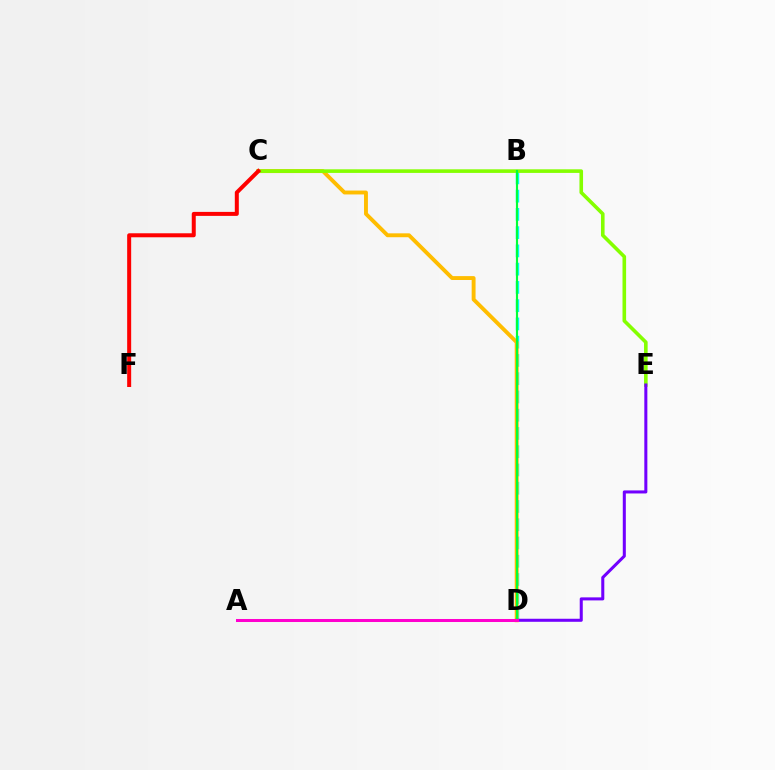{('B', 'D'): [{'color': '#00fff6', 'line_style': 'dashed', 'thickness': 2.48}, {'color': '#00ff39', 'line_style': 'solid', 'thickness': 1.55}], ('C', 'D'): [{'color': '#ffbd00', 'line_style': 'solid', 'thickness': 2.8}], ('C', 'E'): [{'color': '#84ff00', 'line_style': 'solid', 'thickness': 2.59}], ('D', 'E'): [{'color': '#7200ff', 'line_style': 'solid', 'thickness': 2.19}], ('A', 'D'): [{'color': '#004bff', 'line_style': 'dashed', 'thickness': 1.97}, {'color': '#ff00cf', 'line_style': 'solid', 'thickness': 2.17}], ('C', 'F'): [{'color': '#ff0000', 'line_style': 'solid', 'thickness': 2.88}]}